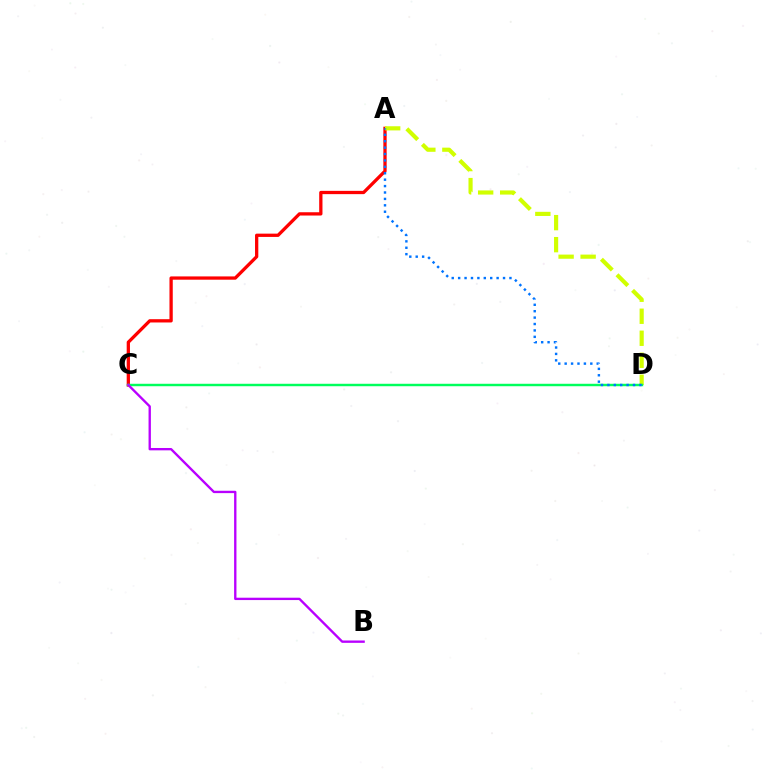{('A', 'C'): [{'color': '#ff0000', 'line_style': 'solid', 'thickness': 2.36}], ('A', 'D'): [{'color': '#d1ff00', 'line_style': 'dashed', 'thickness': 2.99}, {'color': '#0074ff', 'line_style': 'dotted', 'thickness': 1.74}], ('C', 'D'): [{'color': '#00ff5c', 'line_style': 'solid', 'thickness': 1.76}], ('B', 'C'): [{'color': '#b900ff', 'line_style': 'solid', 'thickness': 1.69}]}